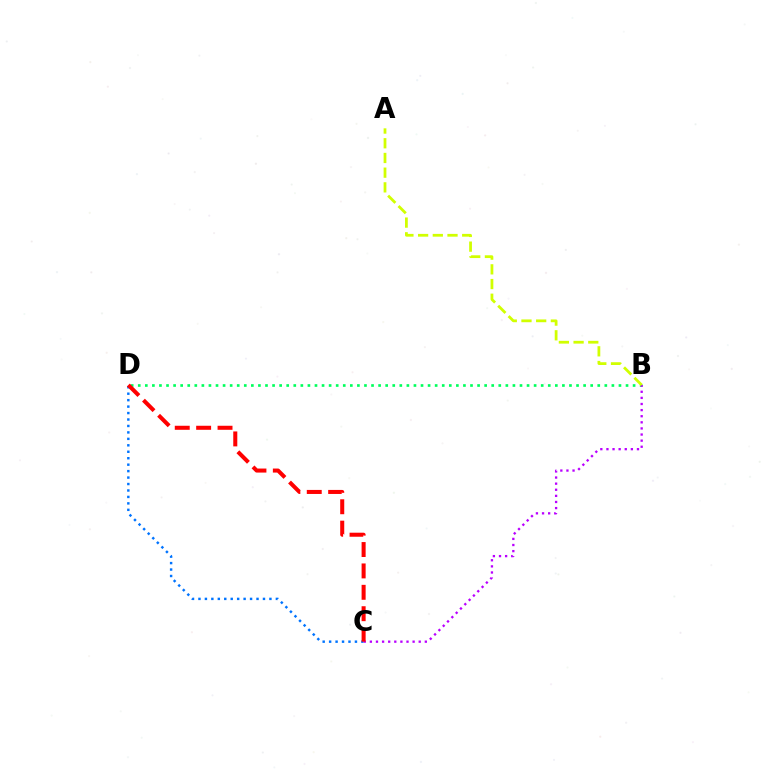{('B', 'D'): [{'color': '#00ff5c', 'line_style': 'dotted', 'thickness': 1.92}], ('C', 'D'): [{'color': '#0074ff', 'line_style': 'dotted', 'thickness': 1.75}, {'color': '#ff0000', 'line_style': 'dashed', 'thickness': 2.91}], ('B', 'C'): [{'color': '#b900ff', 'line_style': 'dotted', 'thickness': 1.66}], ('A', 'B'): [{'color': '#d1ff00', 'line_style': 'dashed', 'thickness': 2.0}]}